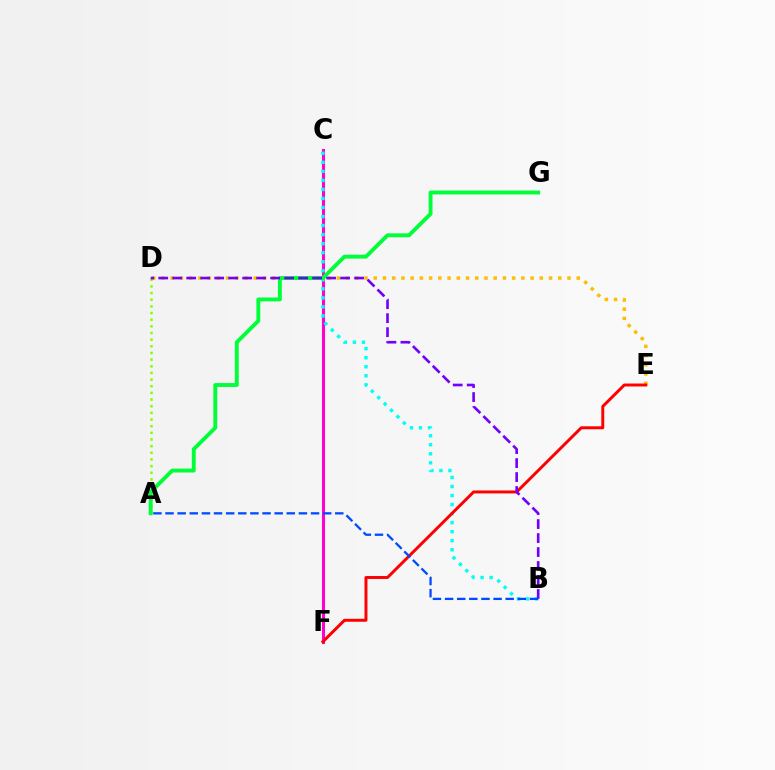{('D', 'E'): [{'color': '#ffbd00', 'line_style': 'dotted', 'thickness': 2.51}], ('C', 'F'): [{'color': '#ff00cf', 'line_style': 'solid', 'thickness': 2.21}], ('A', 'D'): [{'color': '#84ff00', 'line_style': 'dotted', 'thickness': 1.81}], ('B', 'C'): [{'color': '#00fff6', 'line_style': 'dotted', 'thickness': 2.45}], ('A', 'G'): [{'color': '#00ff39', 'line_style': 'solid', 'thickness': 2.8}], ('E', 'F'): [{'color': '#ff0000', 'line_style': 'solid', 'thickness': 2.13}], ('B', 'D'): [{'color': '#7200ff', 'line_style': 'dashed', 'thickness': 1.9}], ('A', 'B'): [{'color': '#004bff', 'line_style': 'dashed', 'thickness': 1.65}]}